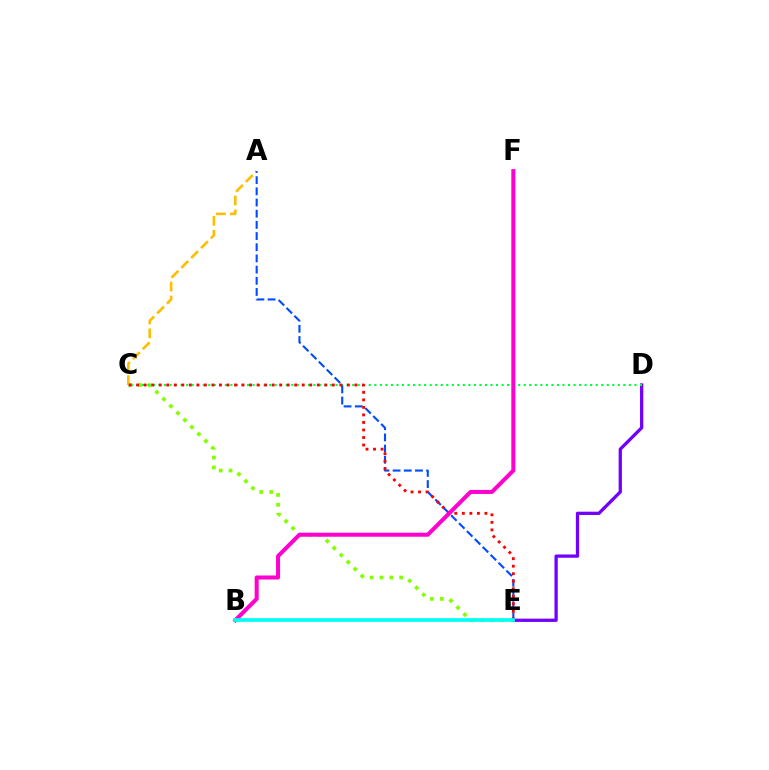{('C', 'E'): [{'color': '#84ff00', 'line_style': 'dotted', 'thickness': 2.69}, {'color': '#ff0000', 'line_style': 'dotted', 'thickness': 2.04}], ('A', 'C'): [{'color': '#ffbd00', 'line_style': 'dashed', 'thickness': 1.89}], ('D', 'E'): [{'color': '#7200ff', 'line_style': 'solid', 'thickness': 2.36}], ('C', 'D'): [{'color': '#00ff39', 'line_style': 'dotted', 'thickness': 1.5}], ('A', 'E'): [{'color': '#004bff', 'line_style': 'dashed', 'thickness': 1.52}], ('B', 'F'): [{'color': '#ff00cf', 'line_style': 'solid', 'thickness': 2.9}], ('B', 'E'): [{'color': '#00fff6', 'line_style': 'solid', 'thickness': 2.67}]}